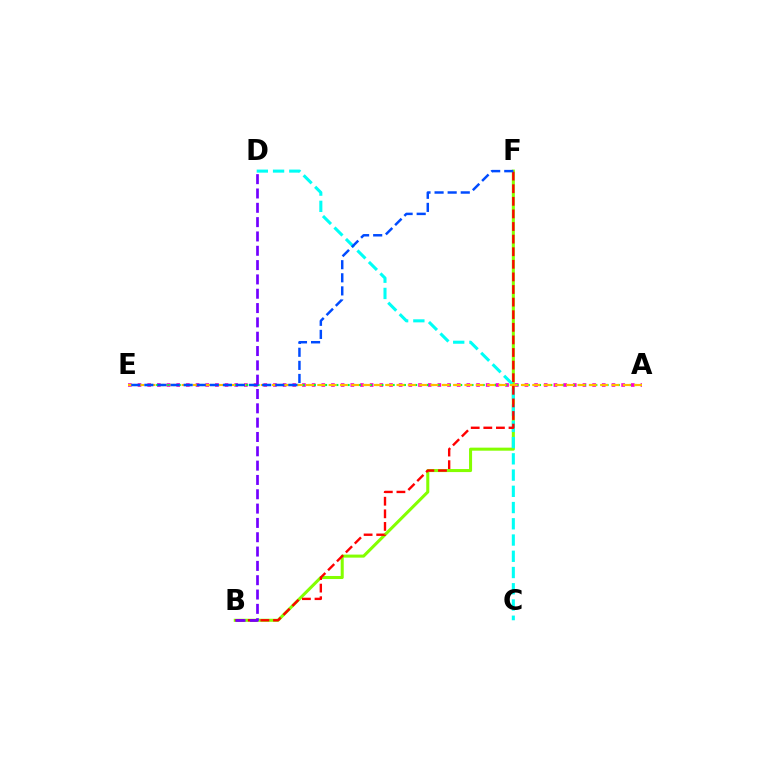{('B', 'F'): [{'color': '#84ff00', 'line_style': 'solid', 'thickness': 2.19}, {'color': '#ff0000', 'line_style': 'dashed', 'thickness': 1.71}], ('A', 'E'): [{'color': '#ff00cf', 'line_style': 'dotted', 'thickness': 2.63}, {'color': '#00ff39', 'line_style': 'dotted', 'thickness': 1.53}, {'color': '#ffbd00', 'line_style': 'dashed', 'thickness': 1.54}], ('C', 'D'): [{'color': '#00fff6', 'line_style': 'dashed', 'thickness': 2.21}], ('E', 'F'): [{'color': '#004bff', 'line_style': 'dashed', 'thickness': 1.78}], ('B', 'D'): [{'color': '#7200ff', 'line_style': 'dashed', 'thickness': 1.95}]}